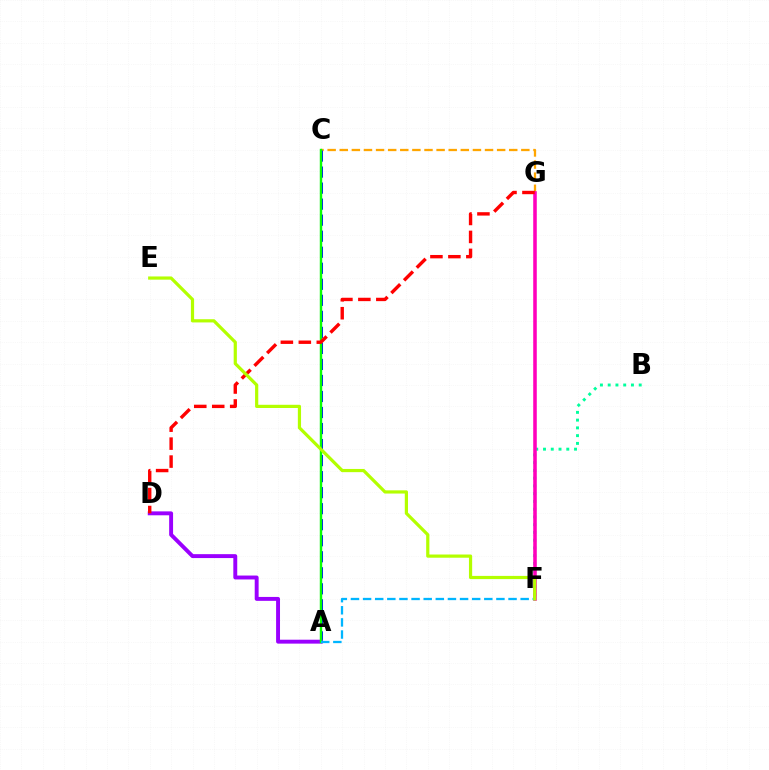{('C', 'G'): [{'color': '#ffa500', 'line_style': 'dashed', 'thickness': 1.64}], ('A', 'C'): [{'color': '#0010ff', 'line_style': 'dashed', 'thickness': 2.18}, {'color': '#08ff00', 'line_style': 'solid', 'thickness': 1.74}], ('B', 'F'): [{'color': '#00ff9d', 'line_style': 'dotted', 'thickness': 2.11}], ('A', 'D'): [{'color': '#9b00ff', 'line_style': 'solid', 'thickness': 2.82}], ('F', 'G'): [{'color': '#ff00bd', 'line_style': 'solid', 'thickness': 2.56}], ('A', 'F'): [{'color': '#00b5ff', 'line_style': 'dashed', 'thickness': 1.65}], ('D', 'G'): [{'color': '#ff0000', 'line_style': 'dashed', 'thickness': 2.44}], ('E', 'F'): [{'color': '#b3ff00', 'line_style': 'solid', 'thickness': 2.31}]}